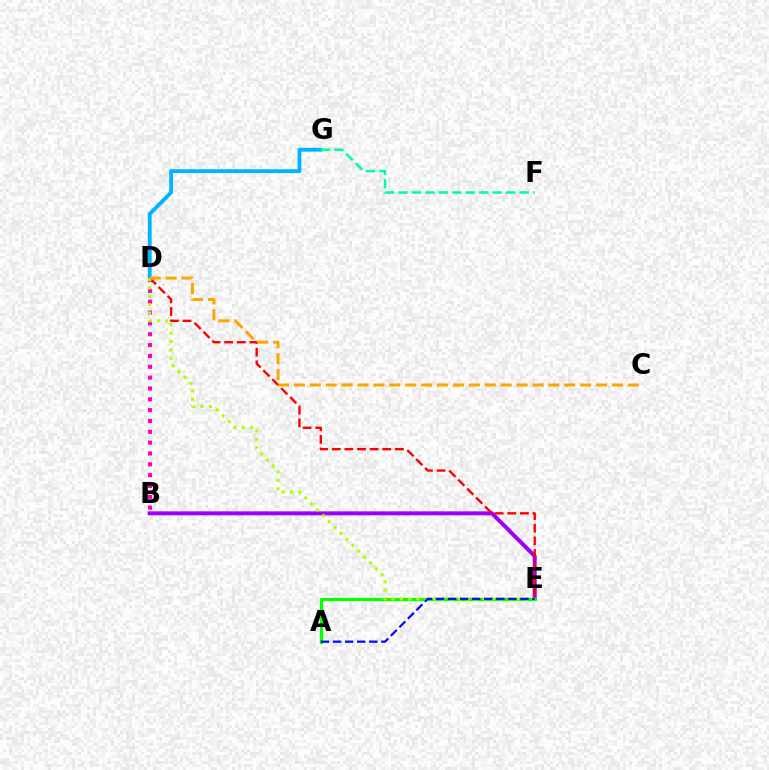{('B', 'D'): [{'color': '#ff00bd', 'line_style': 'dotted', 'thickness': 2.95}], ('D', 'G'): [{'color': '#00b5ff', 'line_style': 'solid', 'thickness': 2.74}], ('F', 'G'): [{'color': '#00ff9d', 'line_style': 'dashed', 'thickness': 1.83}], ('B', 'E'): [{'color': '#9b00ff', 'line_style': 'solid', 'thickness': 2.87}], ('A', 'E'): [{'color': '#08ff00', 'line_style': 'solid', 'thickness': 2.31}, {'color': '#0010ff', 'line_style': 'dashed', 'thickness': 1.64}], ('D', 'E'): [{'color': '#ff0000', 'line_style': 'dashed', 'thickness': 1.72}, {'color': '#b3ff00', 'line_style': 'dotted', 'thickness': 2.26}], ('C', 'D'): [{'color': '#ffa500', 'line_style': 'dashed', 'thickness': 2.16}]}